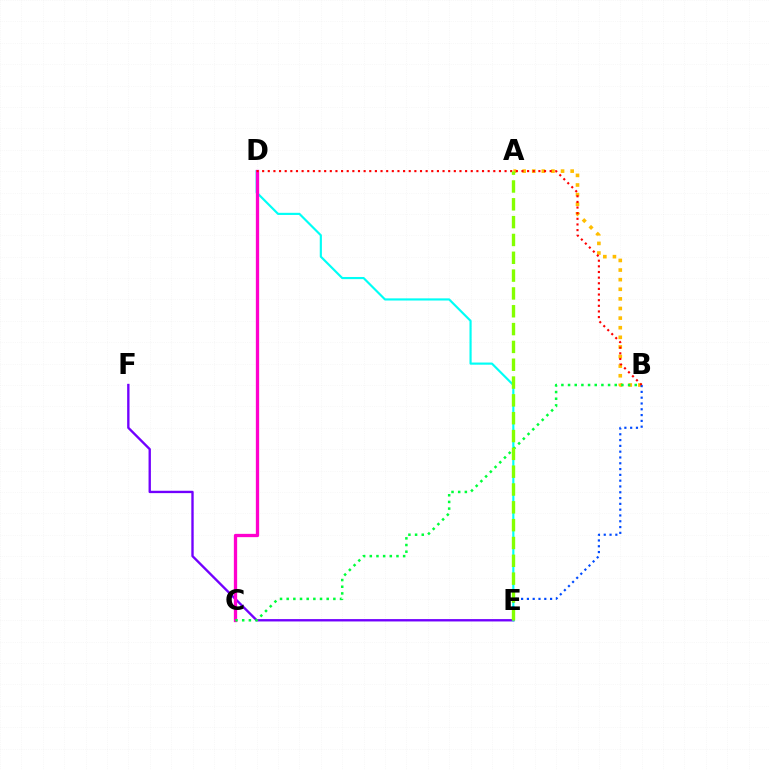{('E', 'F'): [{'color': '#7200ff', 'line_style': 'solid', 'thickness': 1.7}], ('D', 'E'): [{'color': '#00fff6', 'line_style': 'solid', 'thickness': 1.55}], ('A', 'B'): [{'color': '#ffbd00', 'line_style': 'dotted', 'thickness': 2.61}], ('C', 'D'): [{'color': '#ff00cf', 'line_style': 'solid', 'thickness': 2.37}], ('B', 'C'): [{'color': '#00ff39', 'line_style': 'dotted', 'thickness': 1.81}], ('B', 'E'): [{'color': '#004bff', 'line_style': 'dotted', 'thickness': 1.58}], ('B', 'D'): [{'color': '#ff0000', 'line_style': 'dotted', 'thickness': 1.53}], ('A', 'E'): [{'color': '#84ff00', 'line_style': 'dashed', 'thickness': 2.42}]}